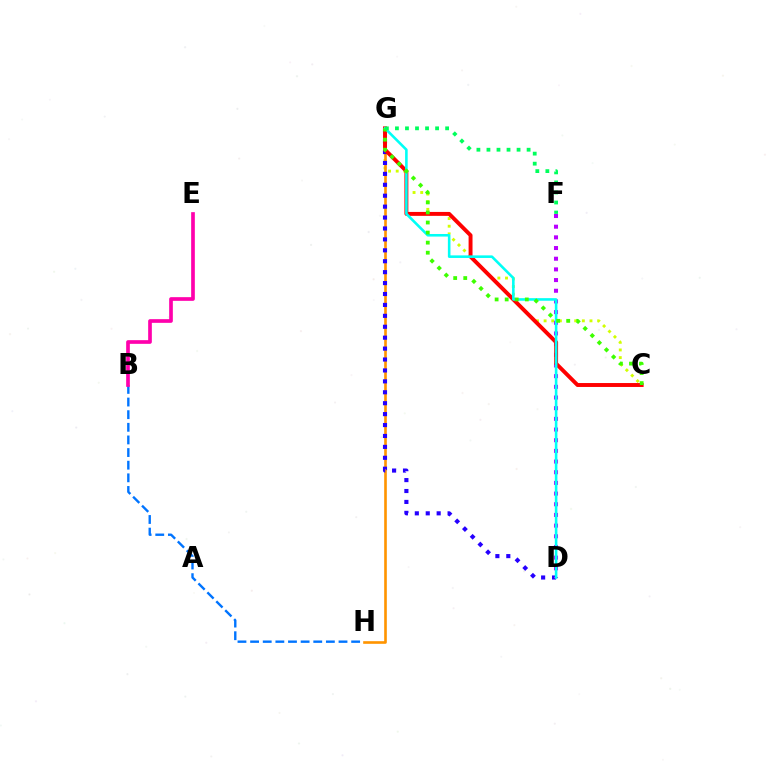{('C', 'G'): [{'color': '#d1ff00', 'line_style': 'dotted', 'thickness': 2.08}, {'color': '#ff0000', 'line_style': 'solid', 'thickness': 2.82}, {'color': '#3dff00', 'line_style': 'dotted', 'thickness': 2.73}], ('G', 'H'): [{'color': '#ff9400', 'line_style': 'solid', 'thickness': 1.89}], ('D', 'G'): [{'color': '#2500ff', 'line_style': 'dotted', 'thickness': 2.97}, {'color': '#00fff6', 'line_style': 'solid', 'thickness': 1.86}], ('D', 'F'): [{'color': '#b900ff', 'line_style': 'dotted', 'thickness': 2.9}], ('B', 'H'): [{'color': '#0074ff', 'line_style': 'dashed', 'thickness': 1.72}], ('B', 'E'): [{'color': '#ff00ac', 'line_style': 'solid', 'thickness': 2.65}], ('F', 'G'): [{'color': '#00ff5c', 'line_style': 'dotted', 'thickness': 2.73}]}